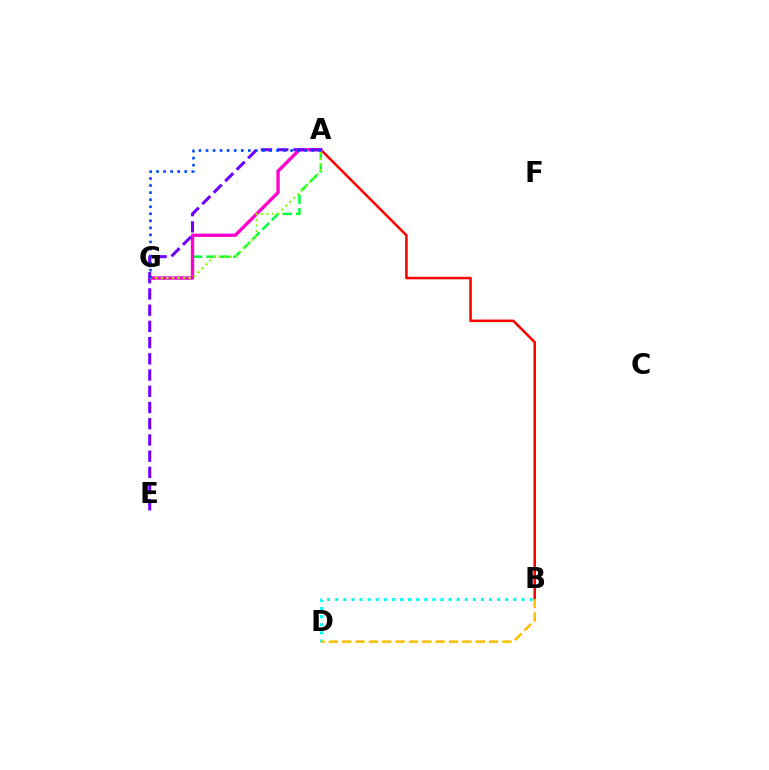{('A', 'B'): [{'color': '#ff0000', 'line_style': 'solid', 'thickness': 1.83}], ('A', 'G'): [{'color': '#00ff39', 'line_style': 'dashed', 'thickness': 1.82}, {'color': '#ff00cf', 'line_style': 'solid', 'thickness': 2.42}, {'color': '#84ff00', 'line_style': 'dotted', 'thickness': 1.51}, {'color': '#004bff', 'line_style': 'dotted', 'thickness': 1.91}], ('A', 'E'): [{'color': '#7200ff', 'line_style': 'dashed', 'thickness': 2.2}], ('B', 'D'): [{'color': '#00fff6', 'line_style': 'dotted', 'thickness': 2.2}, {'color': '#ffbd00', 'line_style': 'dashed', 'thickness': 1.81}]}